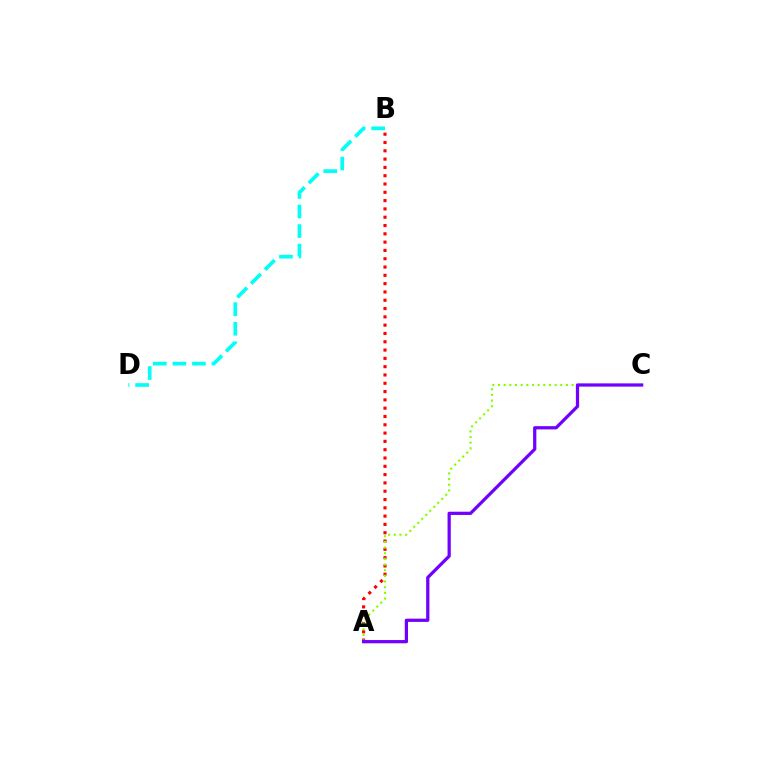{('A', 'B'): [{'color': '#ff0000', 'line_style': 'dotted', 'thickness': 2.26}], ('A', 'C'): [{'color': '#84ff00', 'line_style': 'dotted', 'thickness': 1.54}, {'color': '#7200ff', 'line_style': 'solid', 'thickness': 2.34}], ('B', 'D'): [{'color': '#00fff6', 'line_style': 'dashed', 'thickness': 2.66}]}